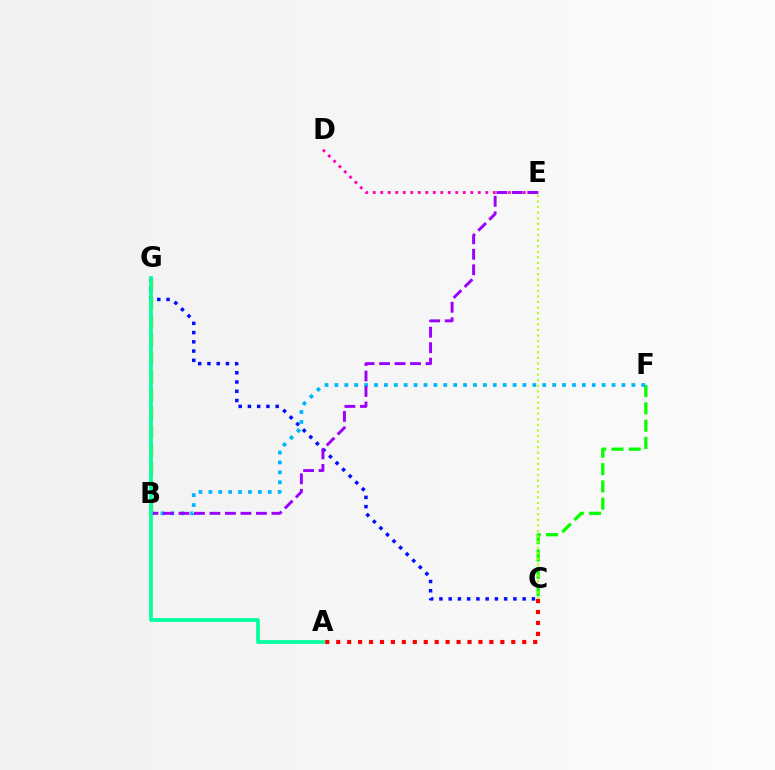{('A', 'C'): [{'color': '#ff0000', 'line_style': 'dotted', 'thickness': 2.97}], ('C', 'G'): [{'color': '#0010ff', 'line_style': 'dotted', 'thickness': 2.51}], ('B', 'G'): [{'color': '#ffa500', 'line_style': 'dashed', 'thickness': 2.5}], ('D', 'E'): [{'color': '#ff00bd', 'line_style': 'dotted', 'thickness': 2.04}], ('C', 'F'): [{'color': '#08ff00', 'line_style': 'dashed', 'thickness': 2.35}], ('B', 'F'): [{'color': '#00b5ff', 'line_style': 'dotted', 'thickness': 2.69}], ('B', 'E'): [{'color': '#9b00ff', 'line_style': 'dashed', 'thickness': 2.1}], ('A', 'G'): [{'color': '#00ff9d', 'line_style': 'solid', 'thickness': 2.66}], ('C', 'E'): [{'color': '#b3ff00', 'line_style': 'dotted', 'thickness': 1.52}]}